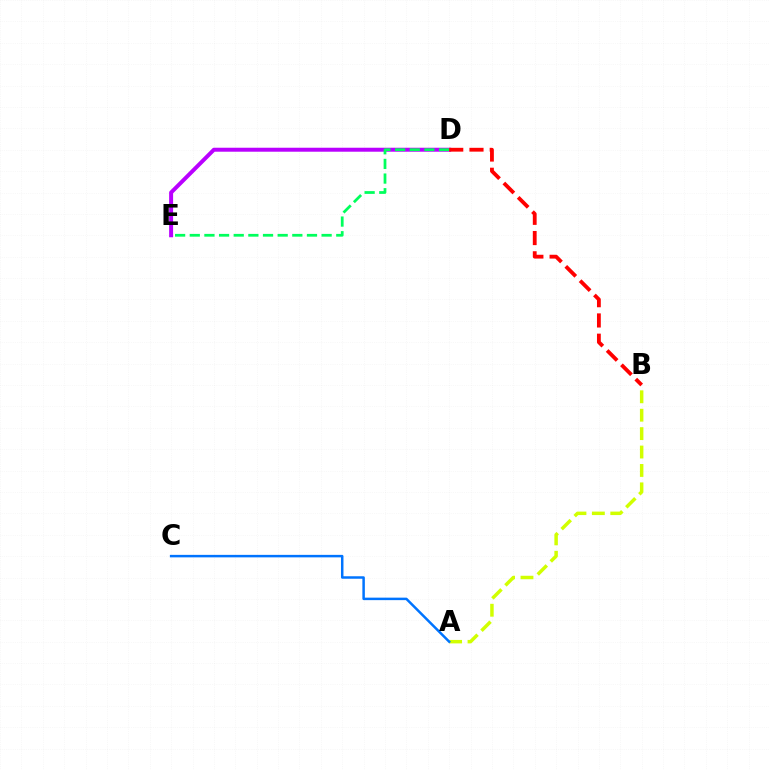{('D', 'E'): [{'color': '#b900ff', 'line_style': 'solid', 'thickness': 2.86}, {'color': '#00ff5c', 'line_style': 'dashed', 'thickness': 1.99}], ('A', 'B'): [{'color': '#d1ff00', 'line_style': 'dashed', 'thickness': 2.5}], ('B', 'D'): [{'color': '#ff0000', 'line_style': 'dashed', 'thickness': 2.75}], ('A', 'C'): [{'color': '#0074ff', 'line_style': 'solid', 'thickness': 1.79}]}